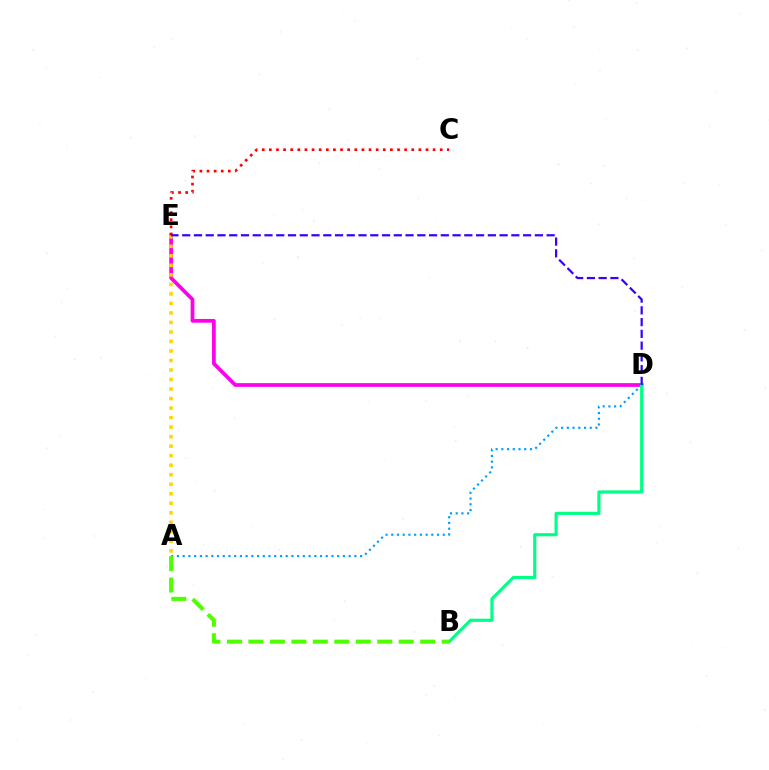{('D', 'E'): [{'color': '#ff00ed', 'line_style': 'solid', 'thickness': 2.69}, {'color': '#3700ff', 'line_style': 'dashed', 'thickness': 1.6}], ('A', 'E'): [{'color': '#ffd500', 'line_style': 'dotted', 'thickness': 2.59}], ('A', 'D'): [{'color': '#009eff', 'line_style': 'dotted', 'thickness': 1.55}], ('C', 'E'): [{'color': '#ff0000', 'line_style': 'dotted', 'thickness': 1.93}], ('B', 'D'): [{'color': '#00ff86', 'line_style': 'solid', 'thickness': 2.27}], ('A', 'B'): [{'color': '#4fff00', 'line_style': 'dashed', 'thickness': 2.92}]}